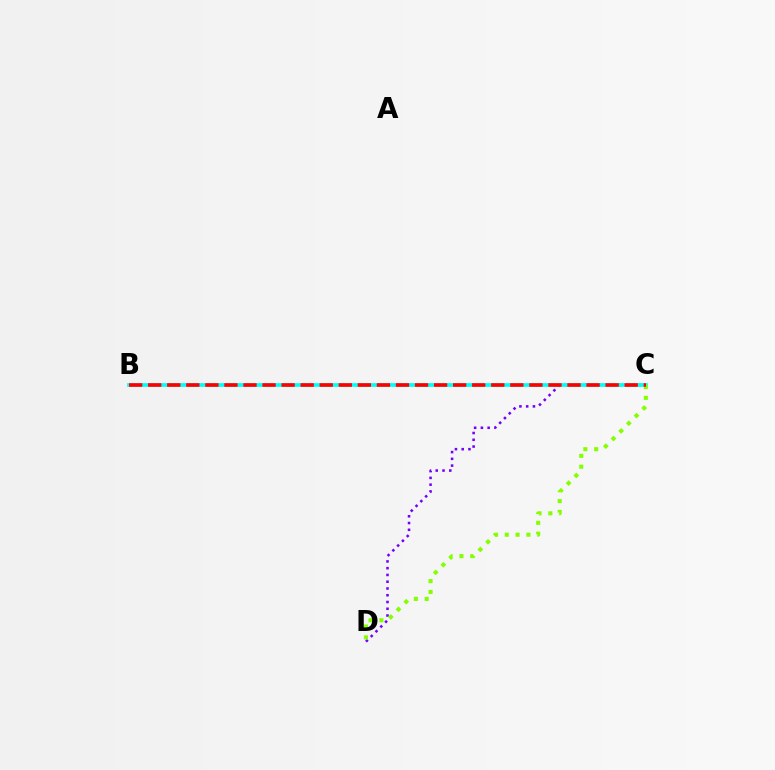{('C', 'D'): [{'color': '#7200ff', 'line_style': 'dotted', 'thickness': 1.84}, {'color': '#84ff00', 'line_style': 'dotted', 'thickness': 2.94}], ('B', 'C'): [{'color': '#00fff6', 'line_style': 'solid', 'thickness': 2.65}, {'color': '#ff0000', 'line_style': 'dashed', 'thickness': 2.59}]}